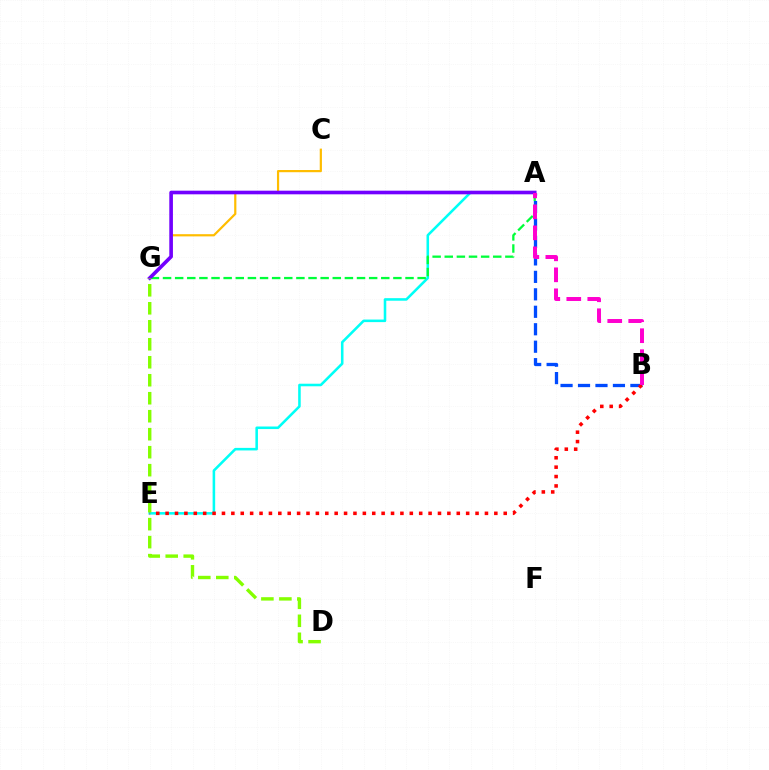{('A', 'B'): [{'color': '#004bff', 'line_style': 'dashed', 'thickness': 2.37}, {'color': '#ff00cf', 'line_style': 'dashed', 'thickness': 2.85}], ('A', 'E'): [{'color': '#00fff6', 'line_style': 'solid', 'thickness': 1.84}], ('A', 'G'): [{'color': '#00ff39', 'line_style': 'dashed', 'thickness': 1.65}, {'color': '#7200ff', 'line_style': 'solid', 'thickness': 2.61}], ('B', 'E'): [{'color': '#ff0000', 'line_style': 'dotted', 'thickness': 2.55}], ('C', 'G'): [{'color': '#ffbd00', 'line_style': 'solid', 'thickness': 1.58}], ('D', 'G'): [{'color': '#84ff00', 'line_style': 'dashed', 'thickness': 2.44}]}